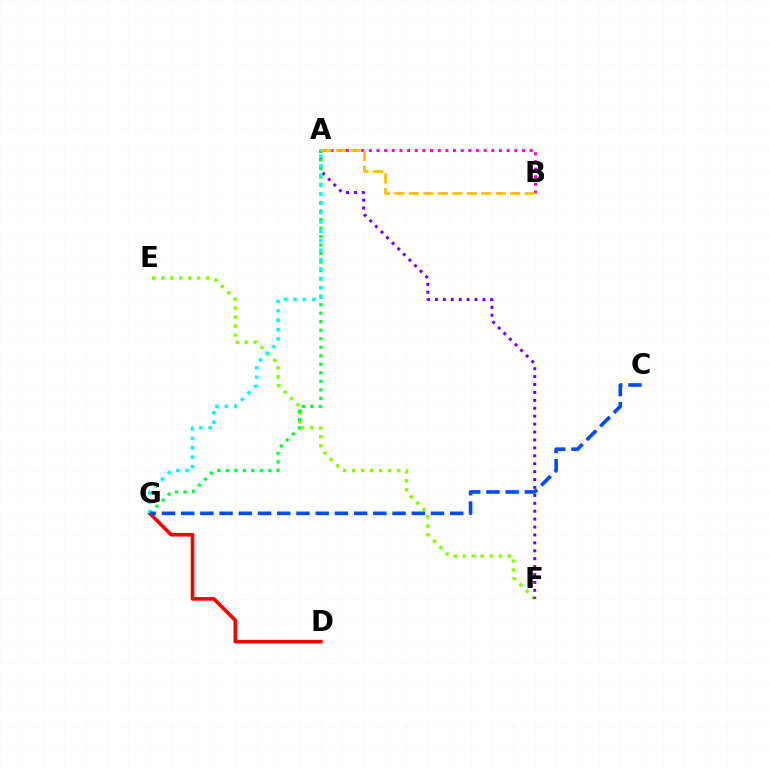{('A', 'B'): [{'color': '#ff00cf', 'line_style': 'dotted', 'thickness': 2.08}, {'color': '#ffbd00', 'line_style': 'dashed', 'thickness': 1.97}], ('E', 'F'): [{'color': '#84ff00', 'line_style': 'dotted', 'thickness': 2.45}], ('D', 'G'): [{'color': '#ff0000', 'line_style': 'solid', 'thickness': 2.6}], ('A', 'F'): [{'color': '#7200ff', 'line_style': 'dotted', 'thickness': 2.15}], ('A', 'G'): [{'color': '#00ff39', 'line_style': 'dotted', 'thickness': 2.31}, {'color': '#00fff6', 'line_style': 'dotted', 'thickness': 2.55}], ('C', 'G'): [{'color': '#004bff', 'line_style': 'dashed', 'thickness': 2.61}]}